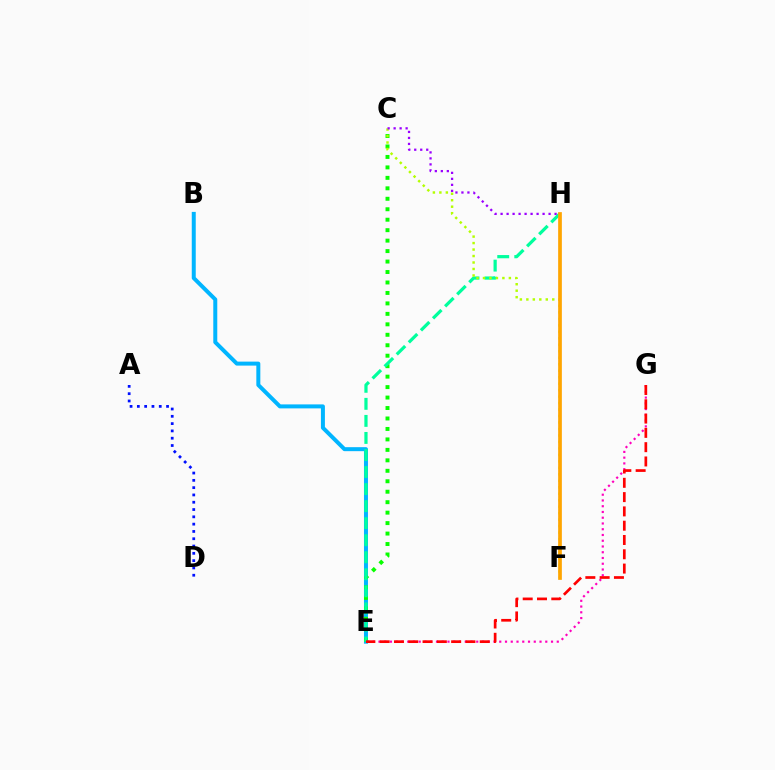{('A', 'D'): [{'color': '#0010ff', 'line_style': 'dotted', 'thickness': 1.98}], ('E', 'G'): [{'color': '#ff00bd', 'line_style': 'dotted', 'thickness': 1.56}, {'color': '#ff0000', 'line_style': 'dashed', 'thickness': 1.94}], ('B', 'E'): [{'color': '#00b5ff', 'line_style': 'solid', 'thickness': 2.87}], ('C', 'E'): [{'color': '#08ff00', 'line_style': 'dotted', 'thickness': 2.84}], ('E', 'H'): [{'color': '#00ff9d', 'line_style': 'dashed', 'thickness': 2.32}], ('C', 'F'): [{'color': '#b3ff00', 'line_style': 'dotted', 'thickness': 1.76}], ('F', 'H'): [{'color': '#ffa500', 'line_style': 'solid', 'thickness': 2.67}], ('C', 'H'): [{'color': '#9b00ff', 'line_style': 'dotted', 'thickness': 1.63}]}